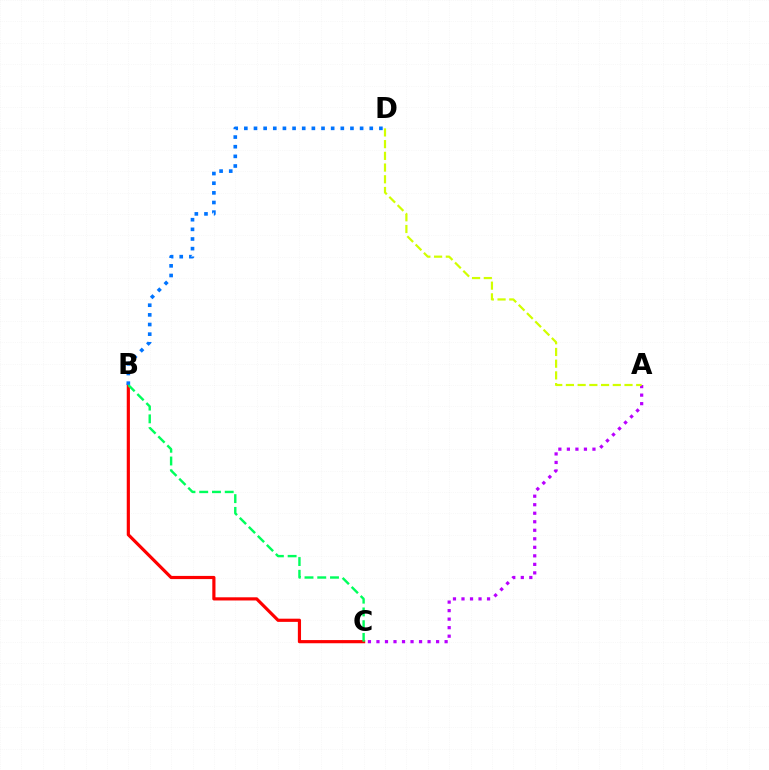{('A', 'C'): [{'color': '#b900ff', 'line_style': 'dotted', 'thickness': 2.32}], ('B', 'C'): [{'color': '#ff0000', 'line_style': 'solid', 'thickness': 2.29}, {'color': '#00ff5c', 'line_style': 'dashed', 'thickness': 1.73}], ('B', 'D'): [{'color': '#0074ff', 'line_style': 'dotted', 'thickness': 2.62}], ('A', 'D'): [{'color': '#d1ff00', 'line_style': 'dashed', 'thickness': 1.59}]}